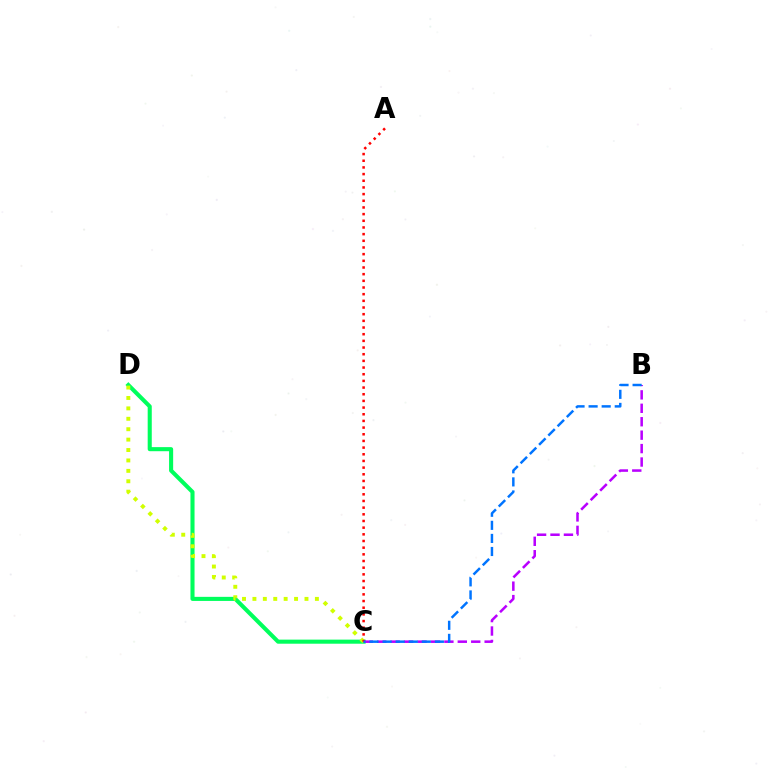{('C', 'D'): [{'color': '#00ff5c', 'line_style': 'solid', 'thickness': 2.94}, {'color': '#d1ff00', 'line_style': 'dotted', 'thickness': 2.83}], ('B', 'C'): [{'color': '#b900ff', 'line_style': 'dashed', 'thickness': 1.82}, {'color': '#0074ff', 'line_style': 'dashed', 'thickness': 1.78}], ('A', 'C'): [{'color': '#ff0000', 'line_style': 'dotted', 'thickness': 1.81}]}